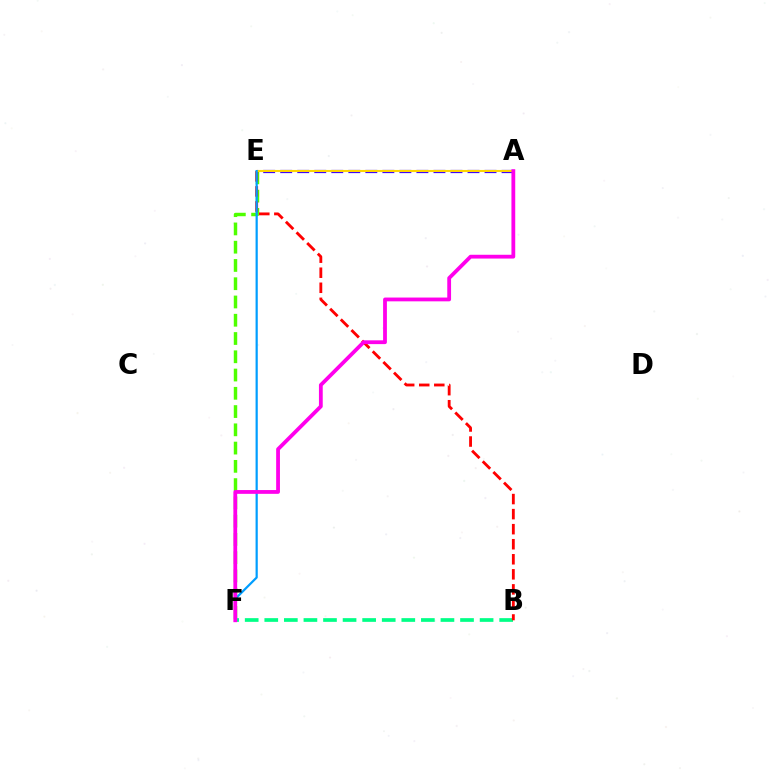{('E', 'F'): [{'color': '#4fff00', 'line_style': 'dashed', 'thickness': 2.48}, {'color': '#009eff', 'line_style': 'solid', 'thickness': 1.59}], ('B', 'F'): [{'color': '#00ff86', 'line_style': 'dashed', 'thickness': 2.66}], ('A', 'E'): [{'color': '#3700ff', 'line_style': 'dashed', 'thickness': 2.31}, {'color': '#ffd500', 'line_style': 'solid', 'thickness': 1.5}], ('B', 'E'): [{'color': '#ff0000', 'line_style': 'dashed', 'thickness': 2.04}], ('A', 'F'): [{'color': '#ff00ed', 'line_style': 'solid', 'thickness': 2.73}]}